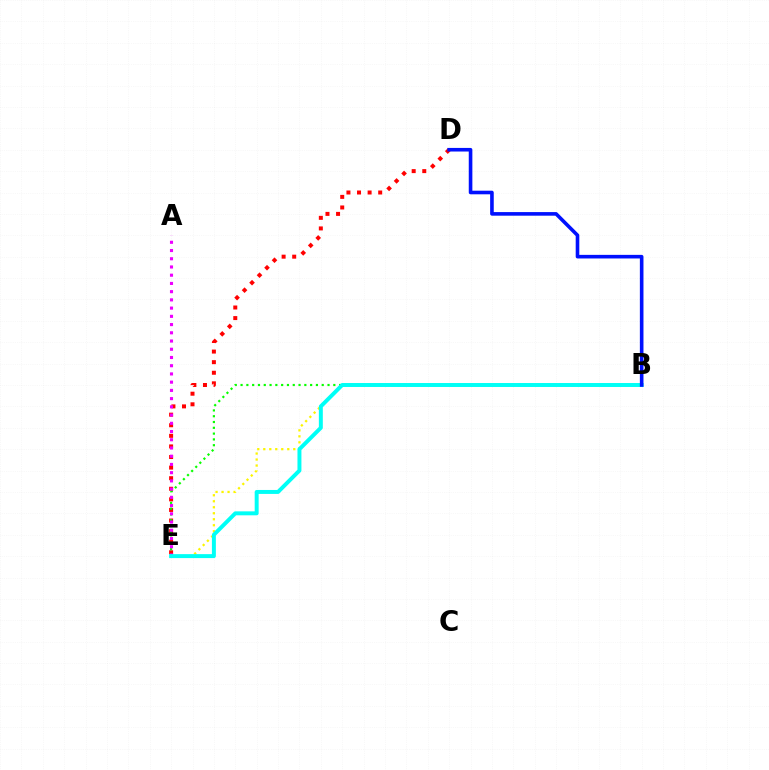{('B', 'E'): [{'color': '#fcf500', 'line_style': 'dotted', 'thickness': 1.63}, {'color': '#08ff00', 'line_style': 'dotted', 'thickness': 1.58}, {'color': '#00fff6', 'line_style': 'solid', 'thickness': 2.85}], ('D', 'E'): [{'color': '#ff0000', 'line_style': 'dotted', 'thickness': 2.88}], ('A', 'E'): [{'color': '#ee00ff', 'line_style': 'dotted', 'thickness': 2.24}], ('B', 'D'): [{'color': '#0010ff', 'line_style': 'solid', 'thickness': 2.6}]}